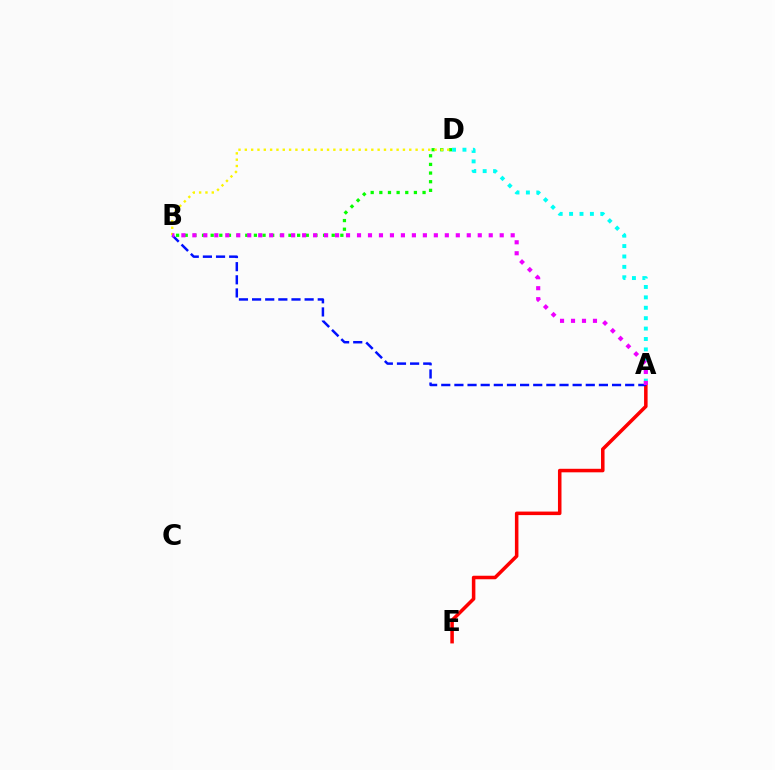{('B', 'D'): [{'color': '#08ff00', 'line_style': 'dotted', 'thickness': 2.35}, {'color': '#fcf500', 'line_style': 'dotted', 'thickness': 1.72}], ('A', 'D'): [{'color': '#00fff6', 'line_style': 'dotted', 'thickness': 2.83}], ('A', 'E'): [{'color': '#ff0000', 'line_style': 'solid', 'thickness': 2.54}], ('A', 'B'): [{'color': '#0010ff', 'line_style': 'dashed', 'thickness': 1.78}, {'color': '#ee00ff', 'line_style': 'dotted', 'thickness': 2.98}]}